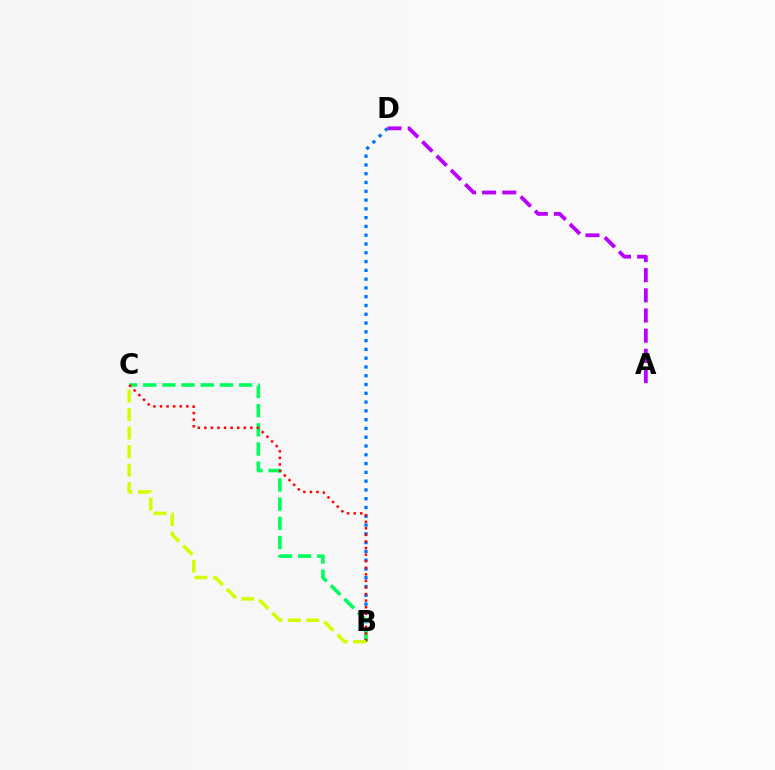{('A', 'D'): [{'color': '#b900ff', 'line_style': 'dashed', 'thickness': 2.74}], ('B', 'D'): [{'color': '#0074ff', 'line_style': 'dotted', 'thickness': 2.39}], ('B', 'C'): [{'color': '#00ff5c', 'line_style': 'dashed', 'thickness': 2.61}, {'color': '#ff0000', 'line_style': 'dotted', 'thickness': 1.79}, {'color': '#d1ff00', 'line_style': 'dashed', 'thickness': 2.51}]}